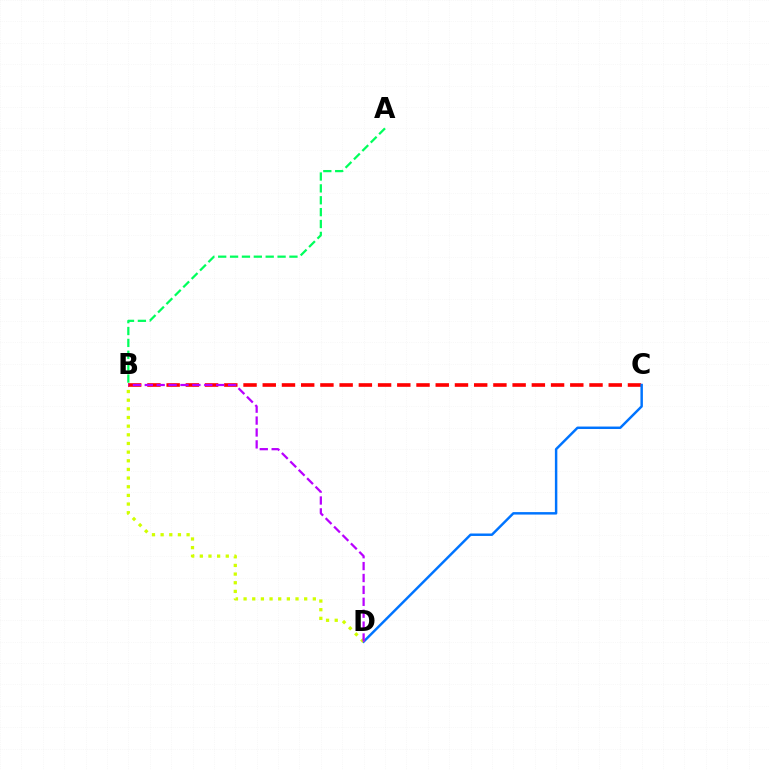{('B', 'C'): [{'color': '#ff0000', 'line_style': 'dashed', 'thickness': 2.61}], ('C', 'D'): [{'color': '#0074ff', 'line_style': 'solid', 'thickness': 1.77}], ('A', 'B'): [{'color': '#00ff5c', 'line_style': 'dashed', 'thickness': 1.61}], ('B', 'D'): [{'color': '#d1ff00', 'line_style': 'dotted', 'thickness': 2.35}, {'color': '#b900ff', 'line_style': 'dashed', 'thickness': 1.62}]}